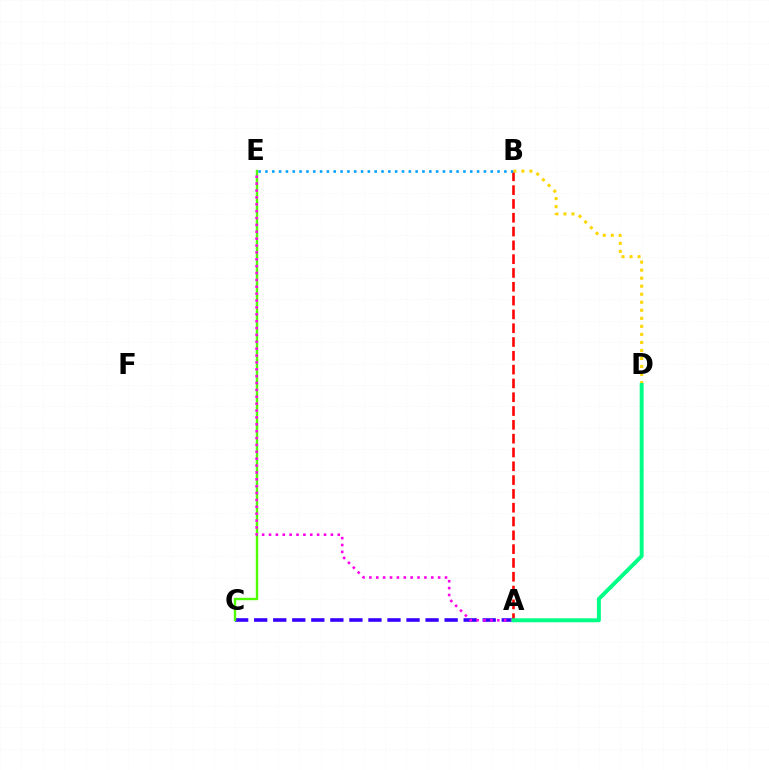{('A', 'C'): [{'color': '#3700ff', 'line_style': 'dashed', 'thickness': 2.59}], ('A', 'B'): [{'color': '#ff0000', 'line_style': 'dashed', 'thickness': 1.88}], ('C', 'E'): [{'color': '#4fff00', 'line_style': 'solid', 'thickness': 1.74}], ('B', 'E'): [{'color': '#009eff', 'line_style': 'dotted', 'thickness': 1.85}], ('A', 'E'): [{'color': '#ff00ed', 'line_style': 'dotted', 'thickness': 1.87}], ('B', 'D'): [{'color': '#ffd500', 'line_style': 'dotted', 'thickness': 2.18}], ('A', 'D'): [{'color': '#00ff86', 'line_style': 'solid', 'thickness': 2.84}]}